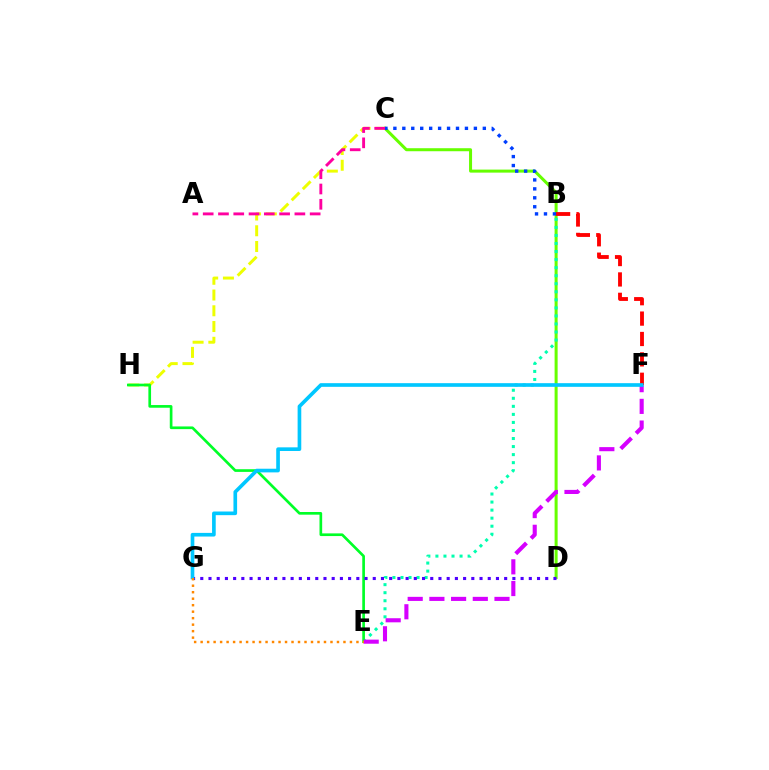{('C', 'H'): [{'color': '#eeff00', 'line_style': 'dashed', 'thickness': 2.14}], ('C', 'D'): [{'color': '#66ff00', 'line_style': 'solid', 'thickness': 2.17}], ('B', 'E'): [{'color': '#00ffaf', 'line_style': 'dotted', 'thickness': 2.19}], ('E', 'H'): [{'color': '#00ff27', 'line_style': 'solid', 'thickness': 1.93}], ('B', 'F'): [{'color': '#ff0000', 'line_style': 'dashed', 'thickness': 2.77}], ('E', 'F'): [{'color': '#d600ff', 'line_style': 'dashed', 'thickness': 2.95}], ('D', 'G'): [{'color': '#4f00ff', 'line_style': 'dotted', 'thickness': 2.23}], ('A', 'C'): [{'color': '#ff00a0', 'line_style': 'dashed', 'thickness': 2.08}], ('B', 'C'): [{'color': '#003fff', 'line_style': 'dotted', 'thickness': 2.43}], ('F', 'G'): [{'color': '#00c7ff', 'line_style': 'solid', 'thickness': 2.63}], ('E', 'G'): [{'color': '#ff8800', 'line_style': 'dotted', 'thickness': 1.76}]}